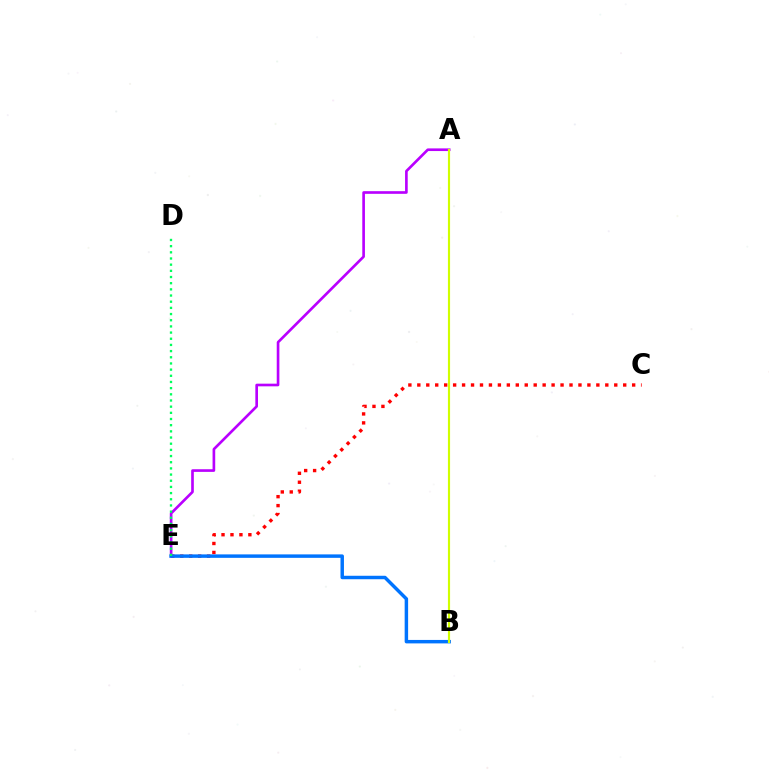{('C', 'E'): [{'color': '#ff0000', 'line_style': 'dotted', 'thickness': 2.43}], ('A', 'E'): [{'color': '#b900ff', 'line_style': 'solid', 'thickness': 1.91}], ('B', 'E'): [{'color': '#0074ff', 'line_style': 'solid', 'thickness': 2.49}], ('D', 'E'): [{'color': '#00ff5c', 'line_style': 'dotted', 'thickness': 1.68}], ('A', 'B'): [{'color': '#d1ff00', 'line_style': 'solid', 'thickness': 1.55}]}